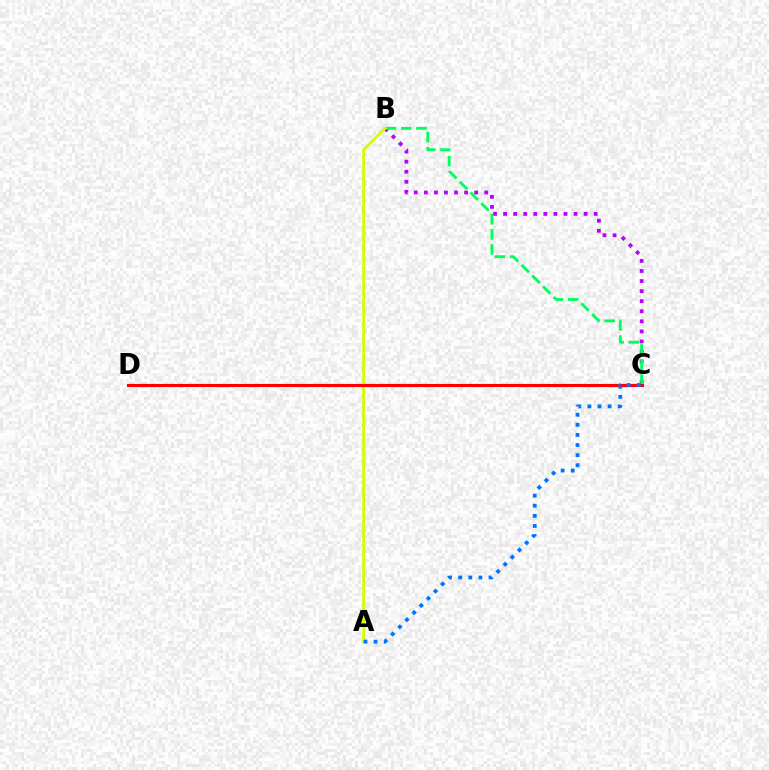{('B', 'C'): [{'color': '#b900ff', 'line_style': 'dotted', 'thickness': 2.73}, {'color': '#00ff5c', 'line_style': 'dashed', 'thickness': 2.06}], ('A', 'B'): [{'color': '#d1ff00', 'line_style': 'solid', 'thickness': 1.97}], ('C', 'D'): [{'color': '#ff0000', 'line_style': 'solid', 'thickness': 2.25}], ('A', 'C'): [{'color': '#0074ff', 'line_style': 'dotted', 'thickness': 2.75}]}